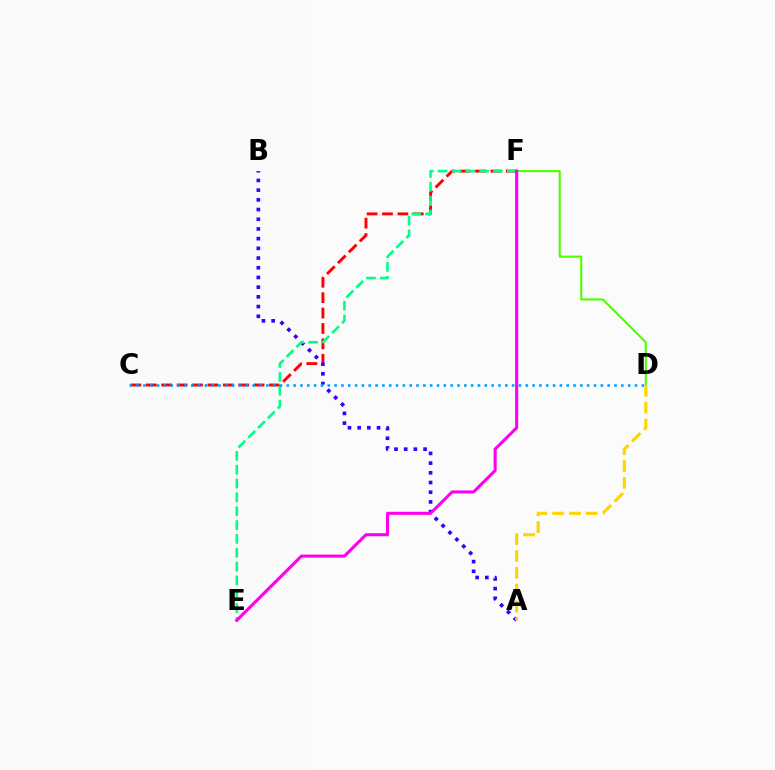{('C', 'F'): [{'color': '#ff0000', 'line_style': 'dashed', 'thickness': 2.09}], ('D', 'F'): [{'color': '#4fff00', 'line_style': 'solid', 'thickness': 1.51}], ('A', 'B'): [{'color': '#3700ff', 'line_style': 'dotted', 'thickness': 2.64}], ('A', 'D'): [{'color': '#ffd500', 'line_style': 'dashed', 'thickness': 2.29}], ('E', 'F'): [{'color': '#00ff86', 'line_style': 'dashed', 'thickness': 1.88}, {'color': '#ff00ed', 'line_style': 'solid', 'thickness': 2.22}], ('C', 'D'): [{'color': '#009eff', 'line_style': 'dotted', 'thickness': 1.85}]}